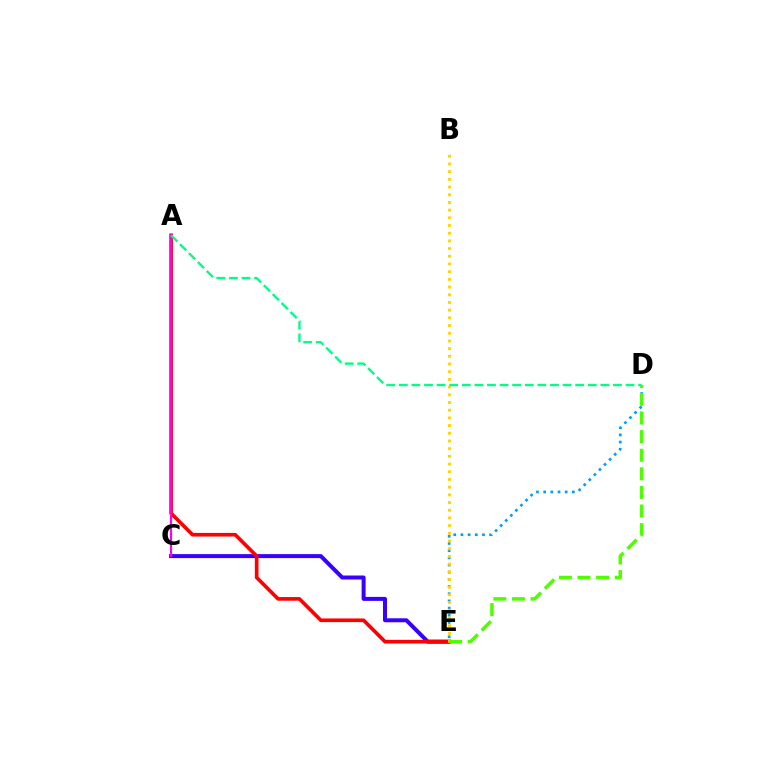{('C', 'E'): [{'color': '#3700ff', 'line_style': 'solid', 'thickness': 2.88}], ('D', 'E'): [{'color': '#009eff', 'line_style': 'dotted', 'thickness': 1.95}, {'color': '#4fff00', 'line_style': 'dashed', 'thickness': 2.53}], ('A', 'E'): [{'color': '#ff0000', 'line_style': 'solid', 'thickness': 2.63}], ('A', 'C'): [{'color': '#ff00ed', 'line_style': 'solid', 'thickness': 1.56}], ('B', 'E'): [{'color': '#ffd500', 'line_style': 'dotted', 'thickness': 2.09}], ('A', 'D'): [{'color': '#00ff86', 'line_style': 'dashed', 'thickness': 1.71}]}